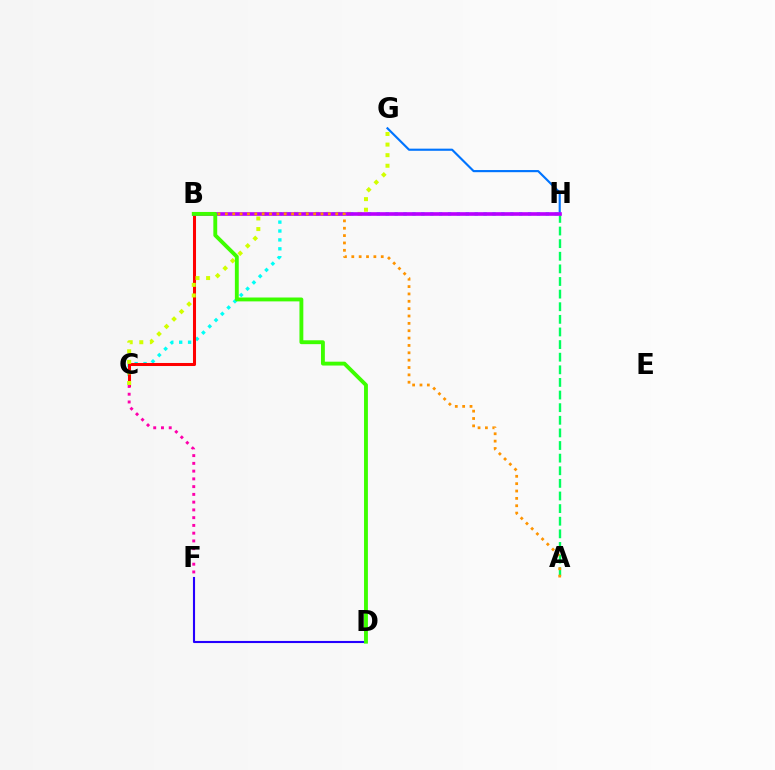{('D', 'F'): [{'color': '#2500ff', 'line_style': 'solid', 'thickness': 1.52}], ('A', 'H'): [{'color': '#00ff5c', 'line_style': 'dashed', 'thickness': 1.71}], ('C', 'H'): [{'color': '#00fff6', 'line_style': 'dotted', 'thickness': 2.42}], ('B', 'C'): [{'color': '#ff0000', 'line_style': 'solid', 'thickness': 2.19}], ('G', 'H'): [{'color': '#0074ff', 'line_style': 'solid', 'thickness': 1.54}], ('C', 'G'): [{'color': '#d1ff00', 'line_style': 'dotted', 'thickness': 2.88}], ('C', 'F'): [{'color': '#ff00ac', 'line_style': 'dotted', 'thickness': 2.11}], ('B', 'H'): [{'color': '#b900ff', 'line_style': 'solid', 'thickness': 2.63}], ('A', 'B'): [{'color': '#ff9400', 'line_style': 'dotted', 'thickness': 2.0}], ('B', 'D'): [{'color': '#3dff00', 'line_style': 'solid', 'thickness': 2.79}]}